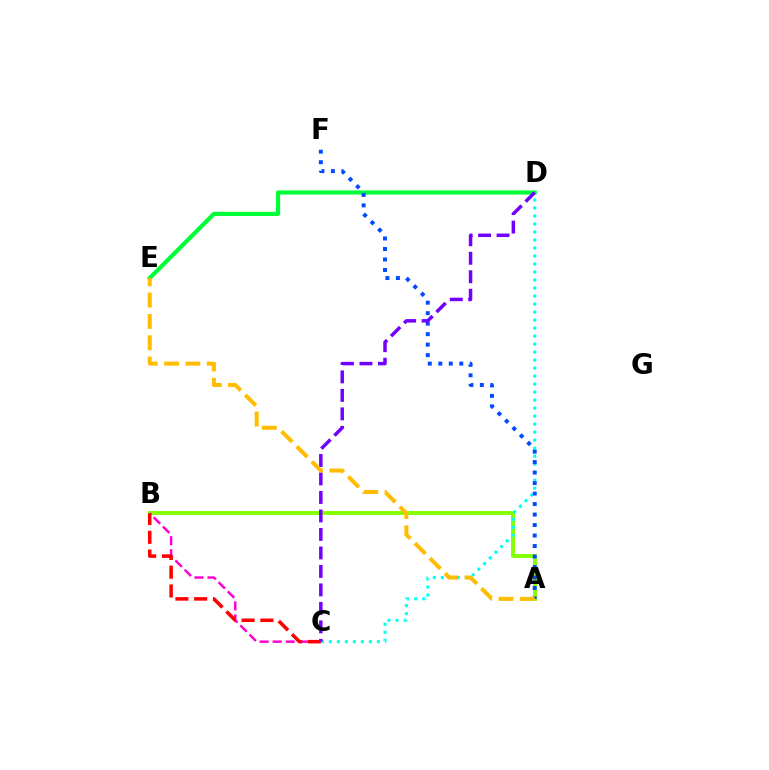{('D', 'E'): [{'color': '#00ff39', 'line_style': 'solid', 'thickness': 2.99}], ('A', 'B'): [{'color': '#84ff00', 'line_style': 'solid', 'thickness': 2.81}], ('C', 'D'): [{'color': '#00fff6', 'line_style': 'dotted', 'thickness': 2.18}, {'color': '#7200ff', 'line_style': 'dashed', 'thickness': 2.51}], ('B', 'C'): [{'color': '#ff00cf', 'line_style': 'dashed', 'thickness': 1.77}, {'color': '#ff0000', 'line_style': 'dashed', 'thickness': 2.55}], ('A', 'F'): [{'color': '#004bff', 'line_style': 'dotted', 'thickness': 2.85}], ('A', 'E'): [{'color': '#ffbd00', 'line_style': 'dashed', 'thickness': 2.9}]}